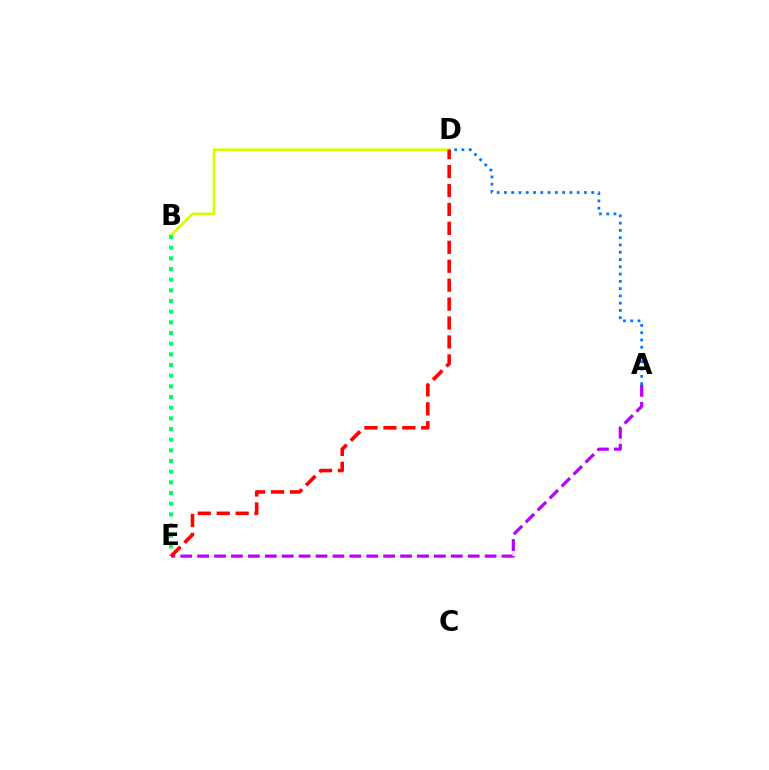{('B', 'D'): [{'color': '#d1ff00', 'line_style': 'solid', 'thickness': 1.86}], ('A', 'D'): [{'color': '#0074ff', 'line_style': 'dotted', 'thickness': 1.98}], ('B', 'E'): [{'color': '#00ff5c', 'line_style': 'dotted', 'thickness': 2.9}], ('A', 'E'): [{'color': '#b900ff', 'line_style': 'dashed', 'thickness': 2.3}], ('D', 'E'): [{'color': '#ff0000', 'line_style': 'dashed', 'thickness': 2.57}]}